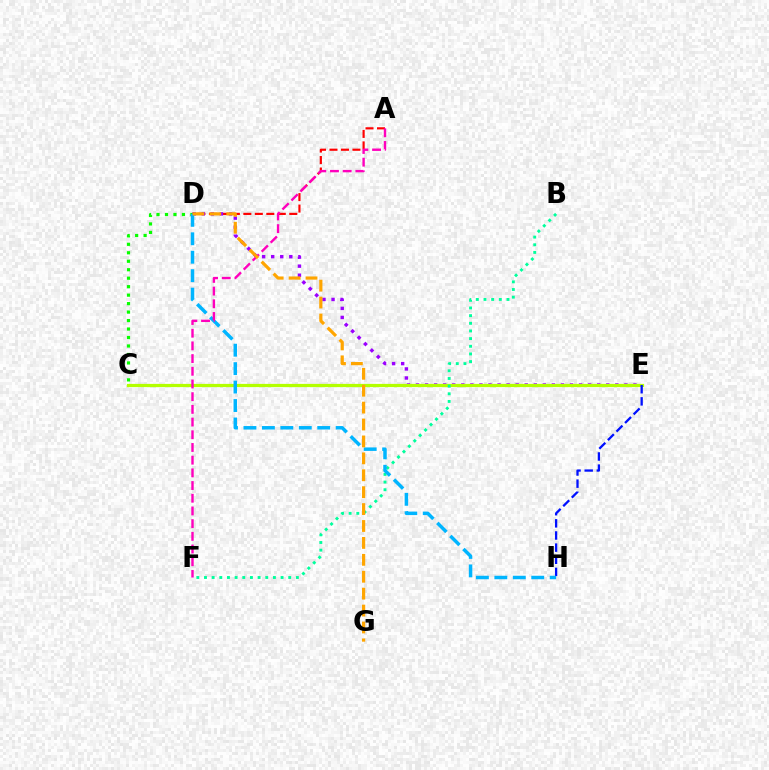{('A', 'D'): [{'color': '#ff0000', 'line_style': 'dashed', 'thickness': 1.56}], ('C', 'D'): [{'color': '#08ff00', 'line_style': 'dotted', 'thickness': 2.3}], ('D', 'E'): [{'color': '#9b00ff', 'line_style': 'dotted', 'thickness': 2.46}], ('C', 'E'): [{'color': '#b3ff00', 'line_style': 'solid', 'thickness': 2.32}], ('E', 'H'): [{'color': '#0010ff', 'line_style': 'dashed', 'thickness': 1.65}], ('B', 'F'): [{'color': '#00ff9d', 'line_style': 'dotted', 'thickness': 2.08}], ('D', 'H'): [{'color': '#00b5ff', 'line_style': 'dashed', 'thickness': 2.51}], ('A', 'F'): [{'color': '#ff00bd', 'line_style': 'dashed', 'thickness': 1.72}], ('D', 'G'): [{'color': '#ffa500', 'line_style': 'dashed', 'thickness': 2.3}]}